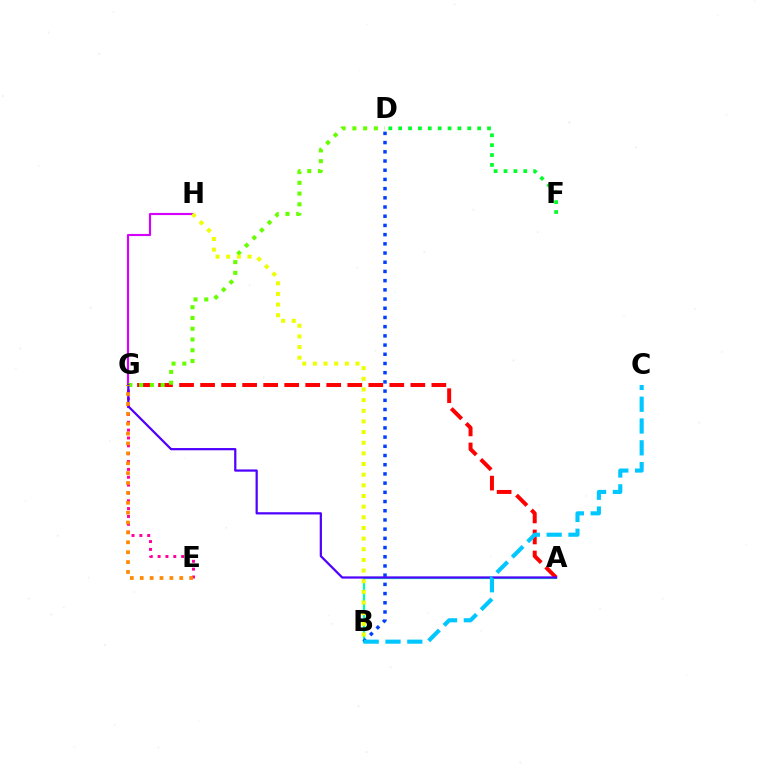{('A', 'B'): [{'color': '#00ffaf', 'line_style': 'solid', 'thickness': 1.59}], ('G', 'H'): [{'color': '#d600ff', 'line_style': 'solid', 'thickness': 1.55}], ('A', 'G'): [{'color': '#ff0000', 'line_style': 'dashed', 'thickness': 2.86}, {'color': '#4f00ff', 'line_style': 'solid', 'thickness': 1.6}], ('E', 'G'): [{'color': '#ff00a0', 'line_style': 'dotted', 'thickness': 2.13}, {'color': '#ff8800', 'line_style': 'dotted', 'thickness': 2.69}], ('B', 'D'): [{'color': '#003fff', 'line_style': 'dotted', 'thickness': 2.5}], ('D', 'G'): [{'color': '#66ff00', 'line_style': 'dotted', 'thickness': 2.92}], ('D', 'F'): [{'color': '#00ff27', 'line_style': 'dotted', 'thickness': 2.68}], ('B', 'H'): [{'color': '#eeff00', 'line_style': 'dotted', 'thickness': 2.89}], ('B', 'C'): [{'color': '#00c7ff', 'line_style': 'dashed', 'thickness': 2.96}]}